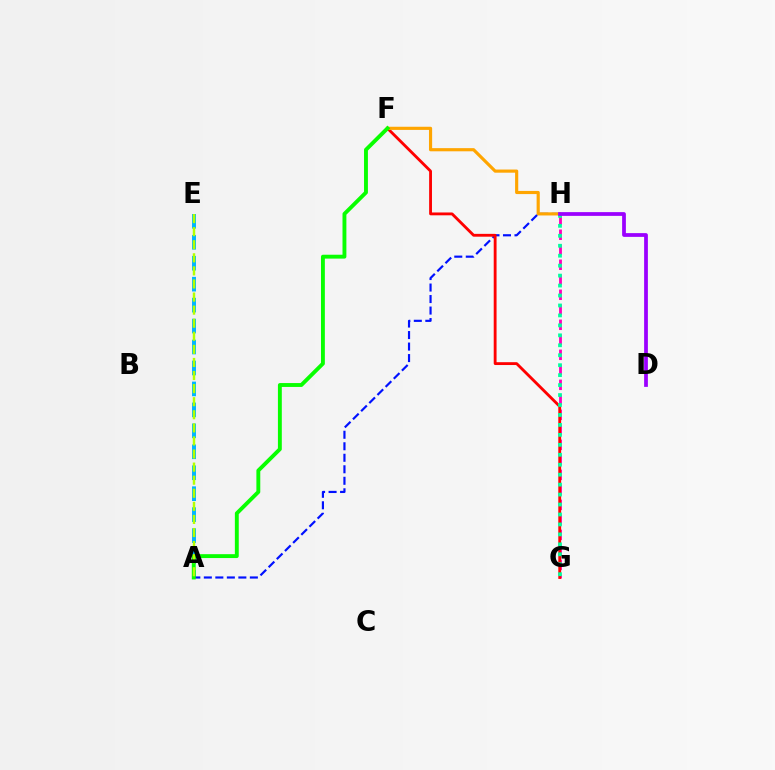{('G', 'H'): [{'color': '#ff00bd', 'line_style': 'dashed', 'thickness': 2.04}, {'color': '#00ff9d', 'line_style': 'dotted', 'thickness': 2.7}], ('A', 'E'): [{'color': '#00b5ff', 'line_style': 'dashed', 'thickness': 2.85}, {'color': '#b3ff00', 'line_style': 'dashed', 'thickness': 1.78}], ('A', 'H'): [{'color': '#0010ff', 'line_style': 'dashed', 'thickness': 1.56}], ('F', 'G'): [{'color': '#ff0000', 'line_style': 'solid', 'thickness': 2.04}], ('F', 'H'): [{'color': '#ffa500', 'line_style': 'solid', 'thickness': 2.27}], ('A', 'F'): [{'color': '#08ff00', 'line_style': 'solid', 'thickness': 2.79}], ('D', 'H'): [{'color': '#9b00ff', 'line_style': 'solid', 'thickness': 2.7}]}